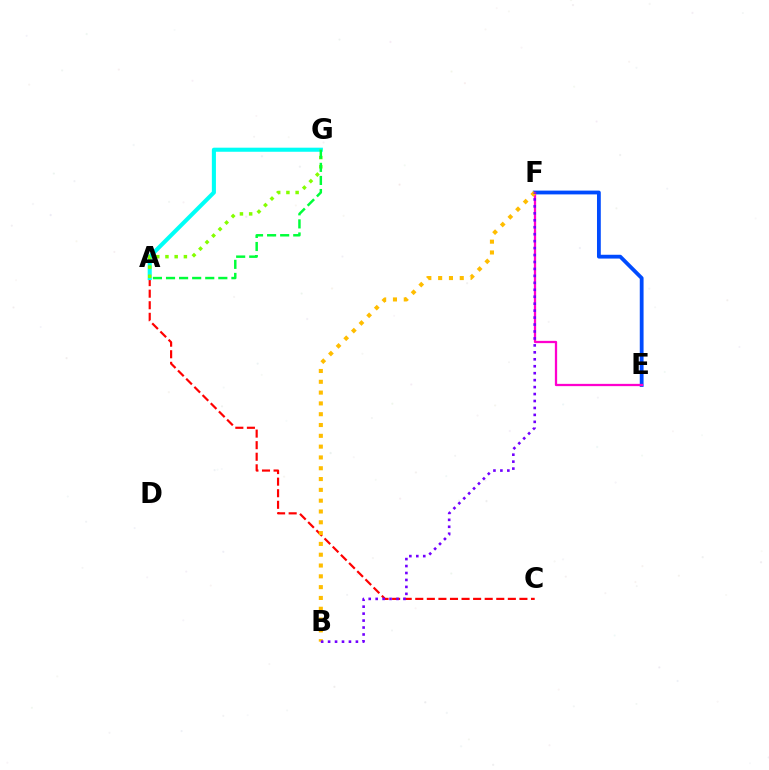{('E', 'F'): [{'color': '#004bff', 'line_style': 'solid', 'thickness': 2.74}, {'color': '#ff00cf', 'line_style': 'solid', 'thickness': 1.64}], ('A', 'C'): [{'color': '#ff0000', 'line_style': 'dashed', 'thickness': 1.57}], ('A', 'G'): [{'color': '#00fff6', 'line_style': 'solid', 'thickness': 2.93}, {'color': '#84ff00', 'line_style': 'dotted', 'thickness': 2.51}, {'color': '#00ff39', 'line_style': 'dashed', 'thickness': 1.78}], ('B', 'F'): [{'color': '#ffbd00', 'line_style': 'dotted', 'thickness': 2.94}, {'color': '#7200ff', 'line_style': 'dotted', 'thickness': 1.89}]}